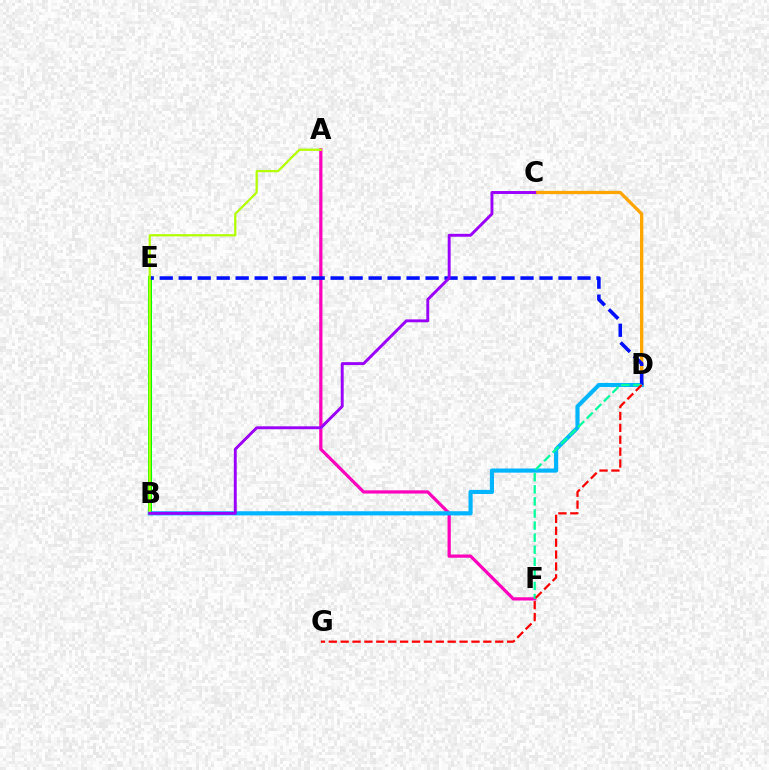{('B', 'E'): [{'color': '#08ff00', 'line_style': 'solid', 'thickness': 2.88}], ('A', 'F'): [{'color': '#ff00bd', 'line_style': 'solid', 'thickness': 2.32}], ('C', 'D'): [{'color': '#ffa500', 'line_style': 'solid', 'thickness': 2.38}], ('B', 'D'): [{'color': '#00b5ff', 'line_style': 'solid', 'thickness': 2.98}], ('D', 'E'): [{'color': '#0010ff', 'line_style': 'dashed', 'thickness': 2.58}], ('D', 'F'): [{'color': '#00ff9d', 'line_style': 'dashed', 'thickness': 1.64}], ('A', 'B'): [{'color': '#b3ff00', 'line_style': 'solid', 'thickness': 1.62}], ('D', 'G'): [{'color': '#ff0000', 'line_style': 'dashed', 'thickness': 1.62}], ('B', 'C'): [{'color': '#9b00ff', 'line_style': 'solid', 'thickness': 2.1}]}